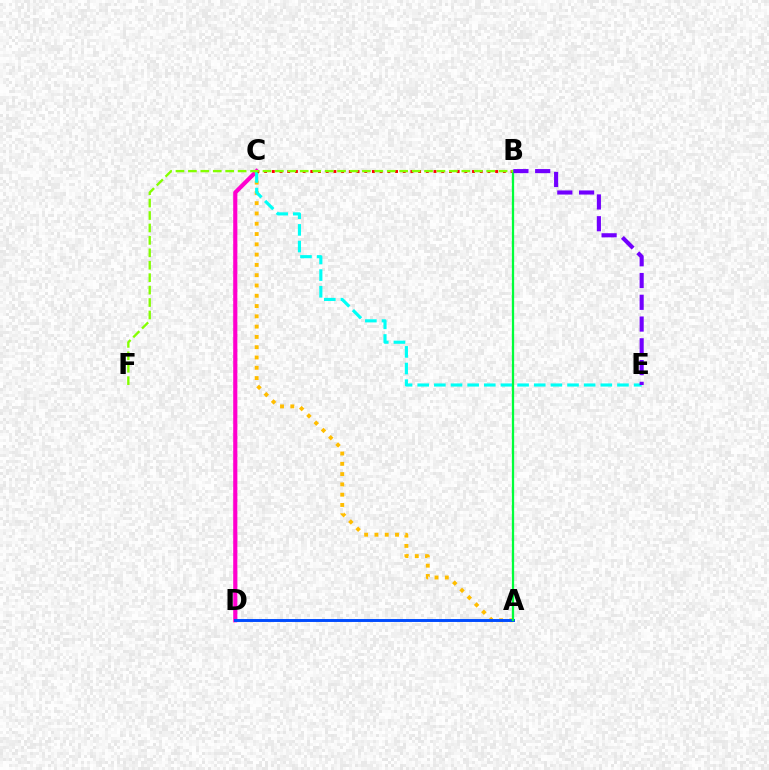{('C', 'D'): [{'color': '#ff00cf', 'line_style': 'solid', 'thickness': 2.99}], ('A', 'C'): [{'color': '#ffbd00', 'line_style': 'dotted', 'thickness': 2.79}], ('C', 'E'): [{'color': '#00fff6', 'line_style': 'dashed', 'thickness': 2.26}], ('A', 'D'): [{'color': '#004bff', 'line_style': 'solid', 'thickness': 2.1}], ('B', 'C'): [{'color': '#ff0000', 'line_style': 'dotted', 'thickness': 2.09}], ('A', 'B'): [{'color': '#00ff39', 'line_style': 'solid', 'thickness': 1.64}], ('B', 'F'): [{'color': '#84ff00', 'line_style': 'dashed', 'thickness': 1.69}], ('B', 'E'): [{'color': '#7200ff', 'line_style': 'dashed', 'thickness': 2.96}]}